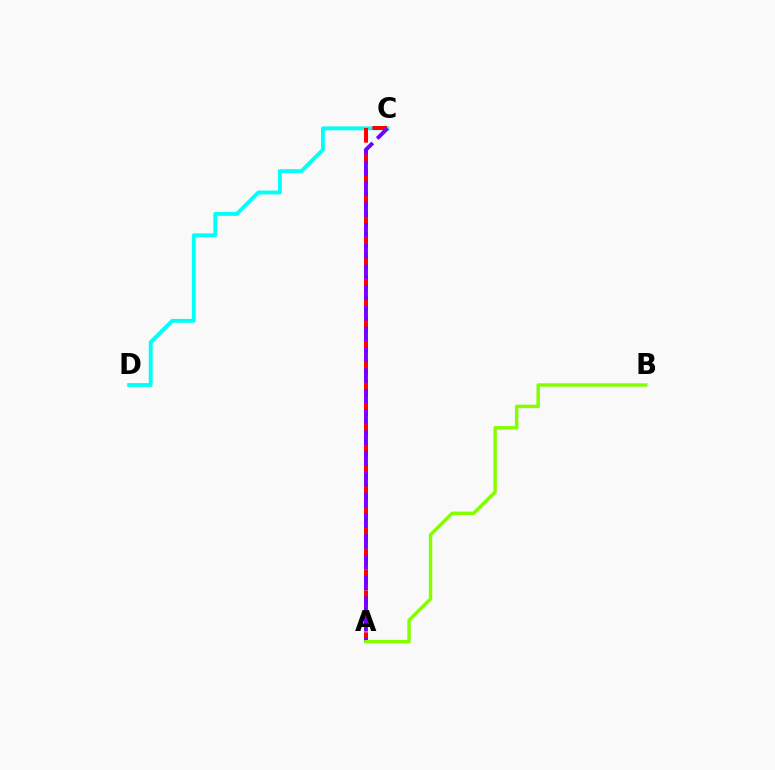{('C', 'D'): [{'color': '#00fff6', 'line_style': 'solid', 'thickness': 2.78}], ('A', 'C'): [{'color': '#ff0000', 'line_style': 'dashed', 'thickness': 2.85}, {'color': '#7200ff', 'line_style': 'dashed', 'thickness': 2.82}], ('A', 'B'): [{'color': '#84ff00', 'line_style': 'solid', 'thickness': 2.48}]}